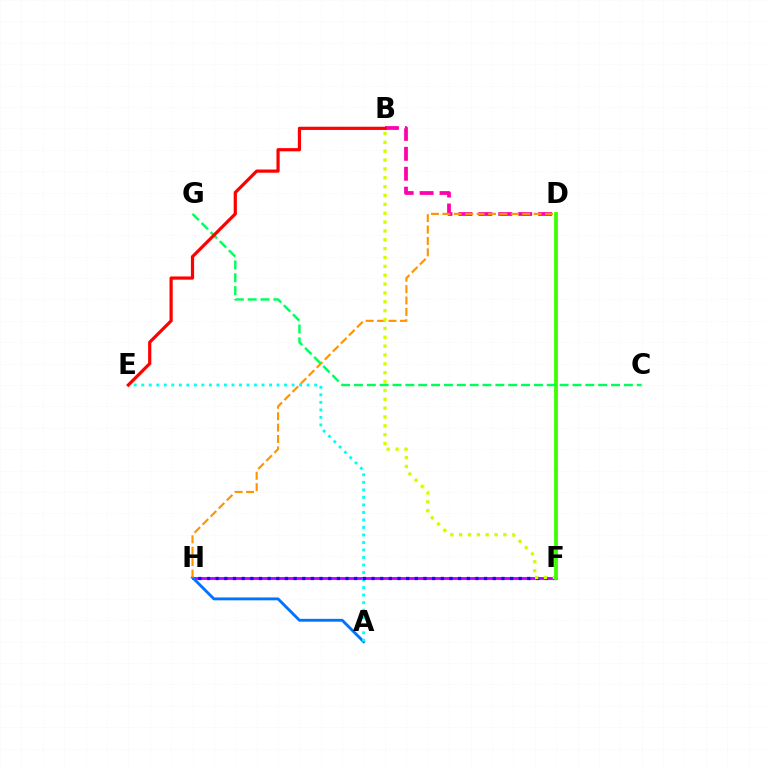{('F', 'H'): [{'color': '#b900ff', 'line_style': 'solid', 'thickness': 2.01}, {'color': '#2500ff', 'line_style': 'dotted', 'thickness': 2.35}], ('A', 'H'): [{'color': '#0074ff', 'line_style': 'solid', 'thickness': 2.07}], ('B', 'D'): [{'color': '#ff00ac', 'line_style': 'dashed', 'thickness': 2.71}], ('D', 'H'): [{'color': '#ff9400', 'line_style': 'dashed', 'thickness': 1.55}], ('A', 'E'): [{'color': '#00fff6', 'line_style': 'dotted', 'thickness': 2.04}], ('B', 'F'): [{'color': '#d1ff00', 'line_style': 'dotted', 'thickness': 2.41}], ('D', 'F'): [{'color': '#3dff00', 'line_style': 'solid', 'thickness': 2.75}], ('C', 'G'): [{'color': '#00ff5c', 'line_style': 'dashed', 'thickness': 1.75}], ('B', 'E'): [{'color': '#ff0000', 'line_style': 'solid', 'thickness': 2.3}]}